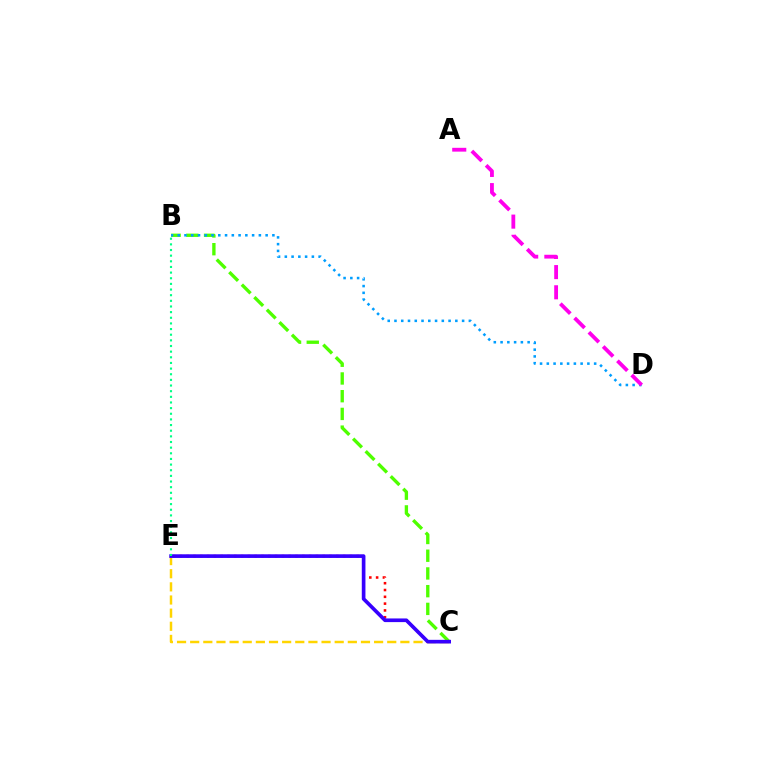{('C', 'E'): [{'color': '#ffd500', 'line_style': 'dashed', 'thickness': 1.78}, {'color': '#ff0000', 'line_style': 'dotted', 'thickness': 1.85}, {'color': '#3700ff', 'line_style': 'solid', 'thickness': 2.63}], ('B', 'C'): [{'color': '#4fff00', 'line_style': 'dashed', 'thickness': 2.41}], ('B', 'D'): [{'color': '#009eff', 'line_style': 'dotted', 'thickness': 1.84}], ('B', 'E'): [{'color': '#00ff86', 'line_style': 'dotted', 'thickness': 1.53}], ('A', 'D'): [{'color': '#ff00ed', 'line_style': 'dashed', 'thickness': 2.74}]}